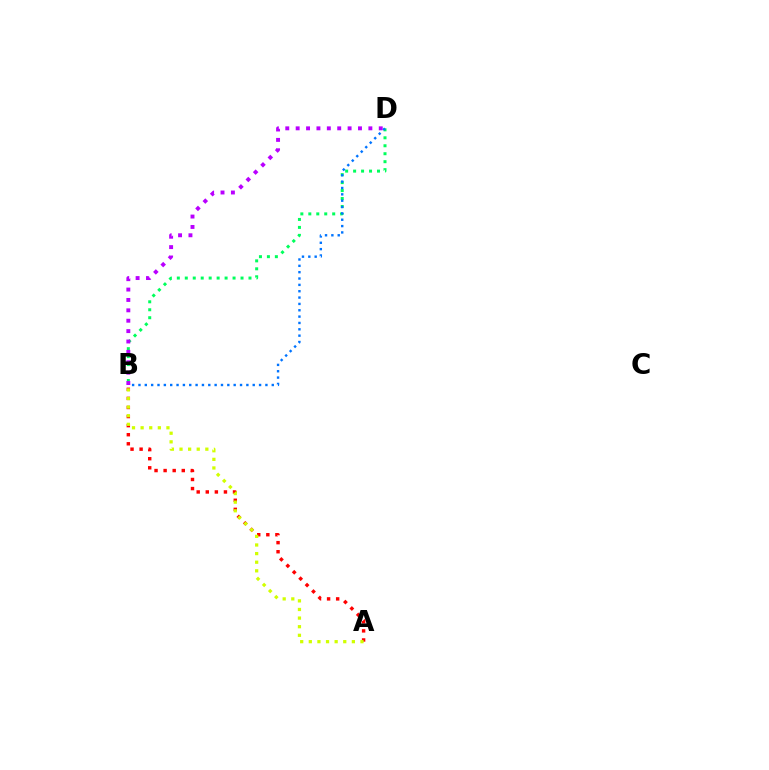{('B', 'D'): [{'color': '#00ff5c', 'line_style': 'dotted', 'thickness': 2.16}, {'color': '#b900ff', 'line_style': 'dotted', 'thickness': 2.82}, {'color': '#0074ff', 'line_style': 'dotted', 'thickness': 1.72}], ('A', 'B'): [{'color': '#ff0000', 'line_style': 'dotted', 'thickness': 2.47}, {'color': '#d1ff00', 'line_style': 'dotted', 'thickness': 2.34}]}